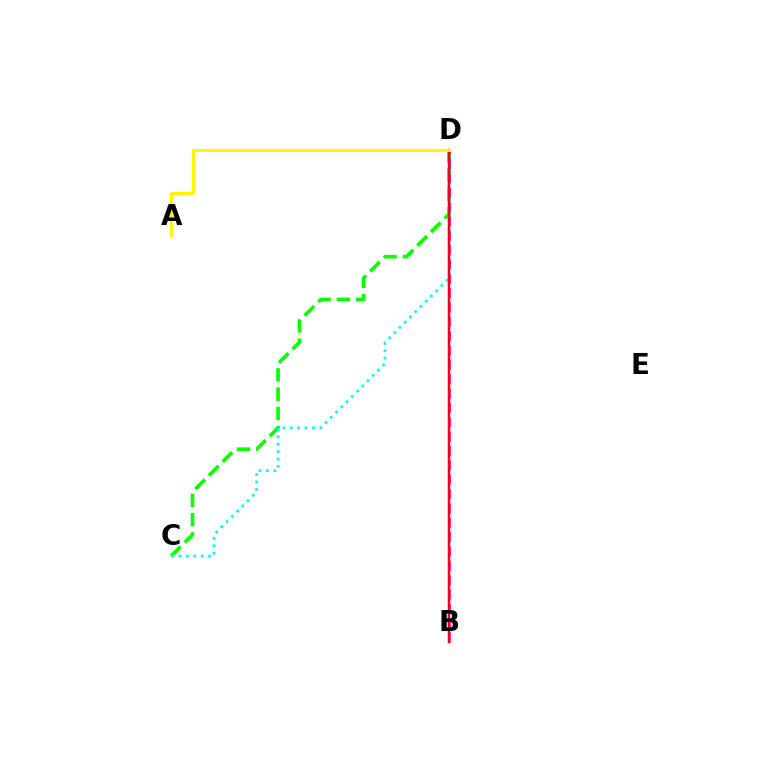{('C', 'D'): [{'color': '#08ff00', 'line_style': 'dashed', 'thickness': 2.62}, {'color': '#00fff6', 'line_style': 'dotted', 'thickness': 2.01}], ('B', 'D'): [{'color': '#0010ff', 'line_style': 'solid', 'thickness': 1.61}, {'color': '#ee00ff', 'line_style': 'dashed', 'thickness': 1.95}, {'color': '#ff0000', 'line_style': 'solid', 'thickness': 1.64}], ('A', 'D'): [{'color': '#fcf500', 'line_style': 'solid', 'thickness': 2.12}]}